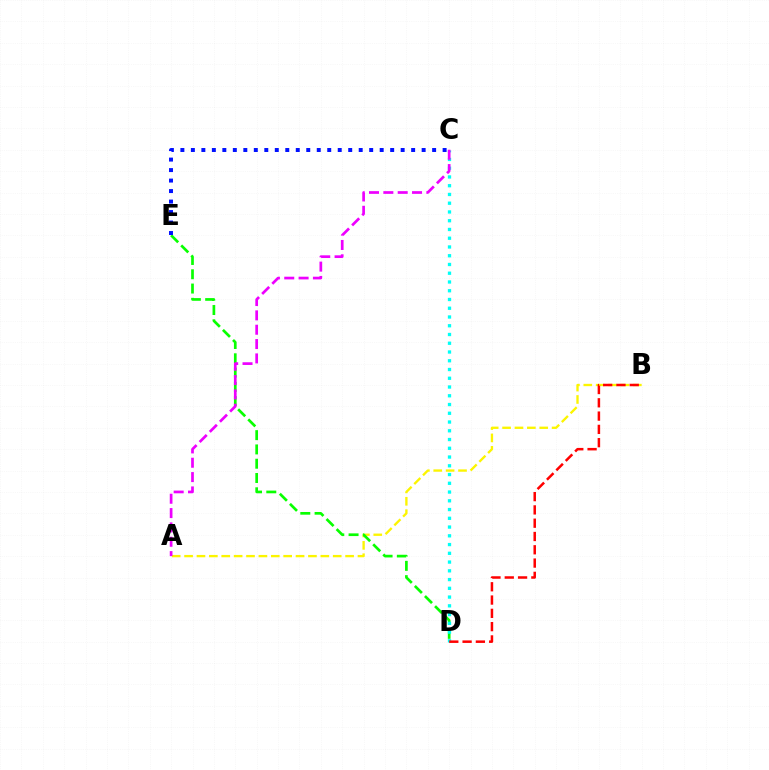{('A', 'B'): [{'color': '#fcf500', 'line_style': 'dashed', 'thickness': 1.68}], ('D', 'E'): [{'color': '#08ff00', 'line_style': 'dashed', 'thickness': 1.94}], ('C', 'D'): [{'color': '#00fff6', 'line_style': 'dotted', 'thickness': 2.38}], ('C', 'E'): [{'color': '#0010ff', 'line_style': 'dotted', 'thickness': 2.85}], ('B', 'D'): [{'color': '#ff0000', 'line_style': 'dashed', 'thickness': 1.81}], ('A', 'C'): [{'color': '#ee00ff', 'line_style': 'dashed', 'thickness': 1.95}]}